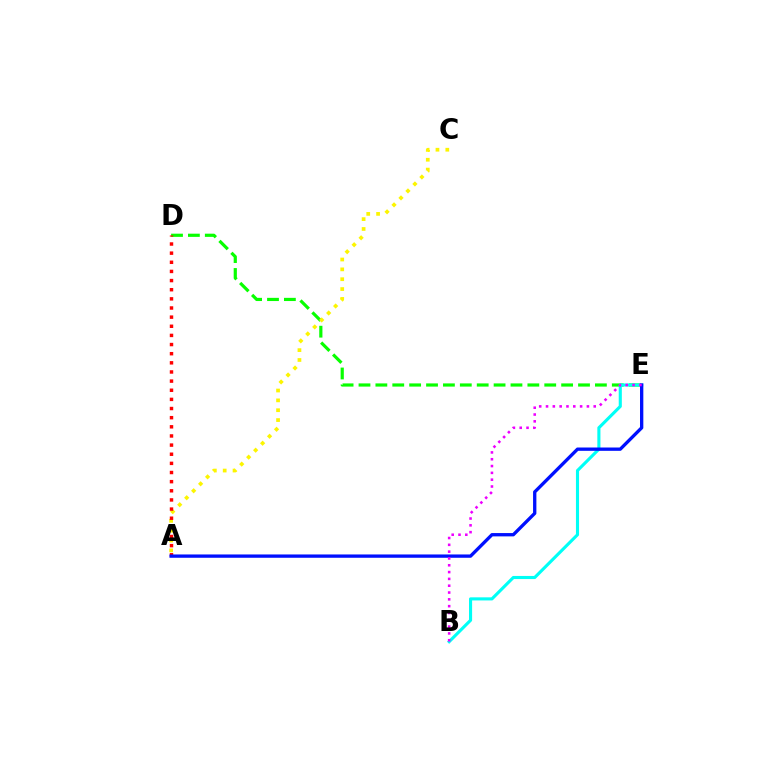{('D', 'E'): [{'color': '#08ff00', 'line_style': 'dashed', 'thickness': 2.29}], ('A', 'C'): [{'color': '#fcf500', 'line_style': 'dotted', 'thickness': 2.68}], ('A', 'D'): [{'color': '#ff0000', 'line_style': 'dotted', 'thickness': 2.48}], ('B', 'E'): [{'color': '#00fff6', 'line_style': 'solid', 'thickness': 2.24}, {'color': '#ee00ff', 'line_style': 'dotted', 'thickness': 1.85}], ('A', 'E'): [{'color': '#0010ff', 'line_style': 'solid', 'thickness': 2.39}]}